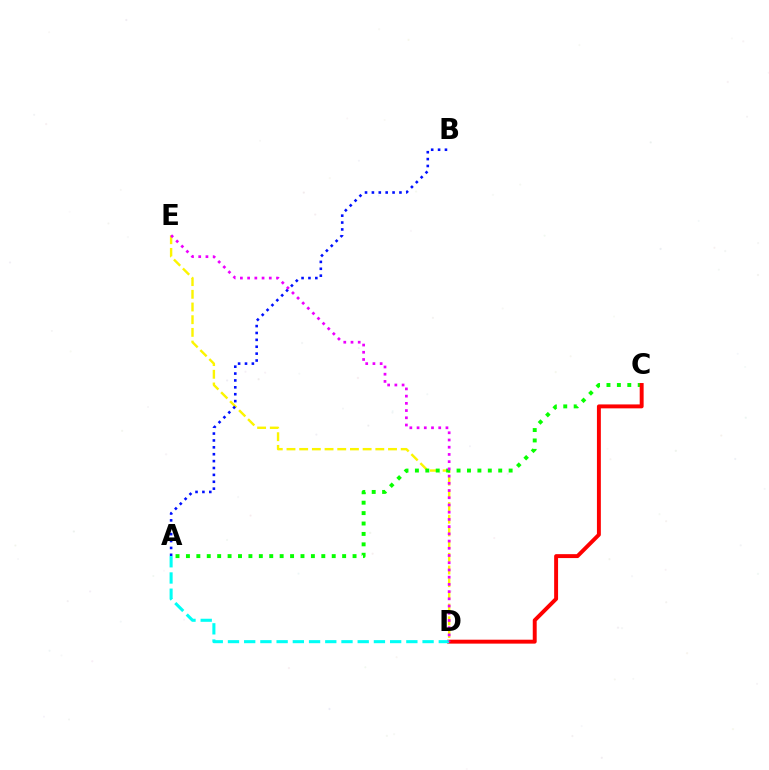{('D', 'E'): [{'color': '#fcf500', 'line_style': 'dashed', 'thickness': 1.72}, {'color': '#ee00ff', 'line_style': 'dotted', 'thickness': 1.96}], ('A', 'C'): [{'color': '#08ff00', 'line_style': 'dotted', 'thickness': 2.83}], ('A', 'B'): [{'color': '#0010ff', 'line_style': 'dotted', 'thickness': 1.87}], ('C', 'D'): [{'color': '#ff0000', 'line_style': 'solid', 'thickness': 2.83}], ('A', 'D'): [{'color': '#00fff6', 'line_style': 'dashed', 'thickness': 2.2}]}